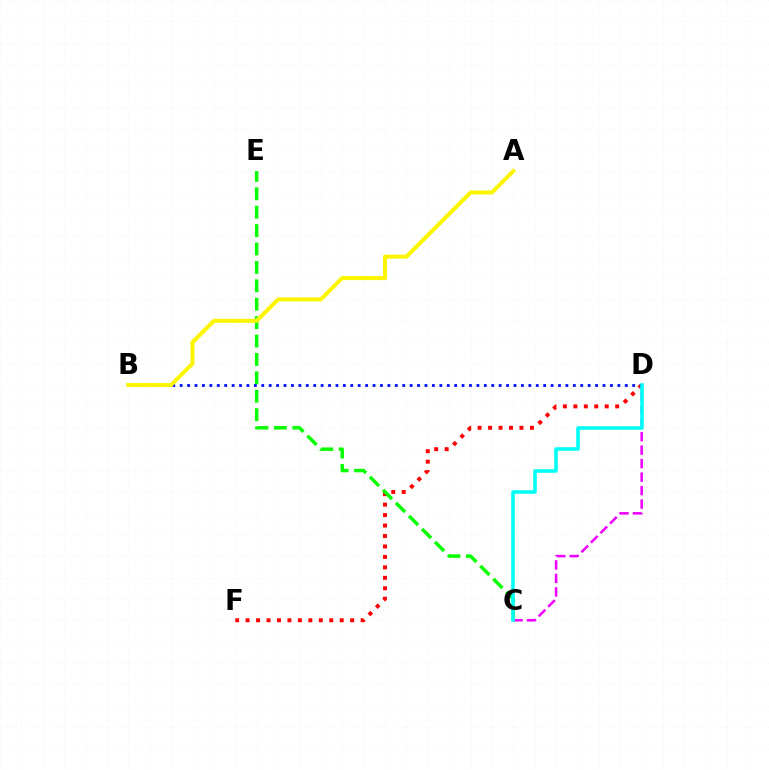{('C', 'D'): [{'color': '#ee00ff', 'line_style': 'dashed', 'thickness': 1.83}, {'color': '#00fff6', 'line_style': 'solid', 'thickness': 2.57}], ('D', 'F'): [{'color': '#ff0000', 'line_style': 'dotted', 'thickness': 2.84}], ('C', 'E'): [{'color': '#08ff00', 'line_style': 'dashed', 'thickness': 2.5}], ('B', 'D'): [{'color': '#0010ff', 'line_style': 'dotted', 'thickness': 2.02}], ('A', 'B'): [{'color': '#fcf500', 'line_style': 'solid', 'thickness': 2.9}]}